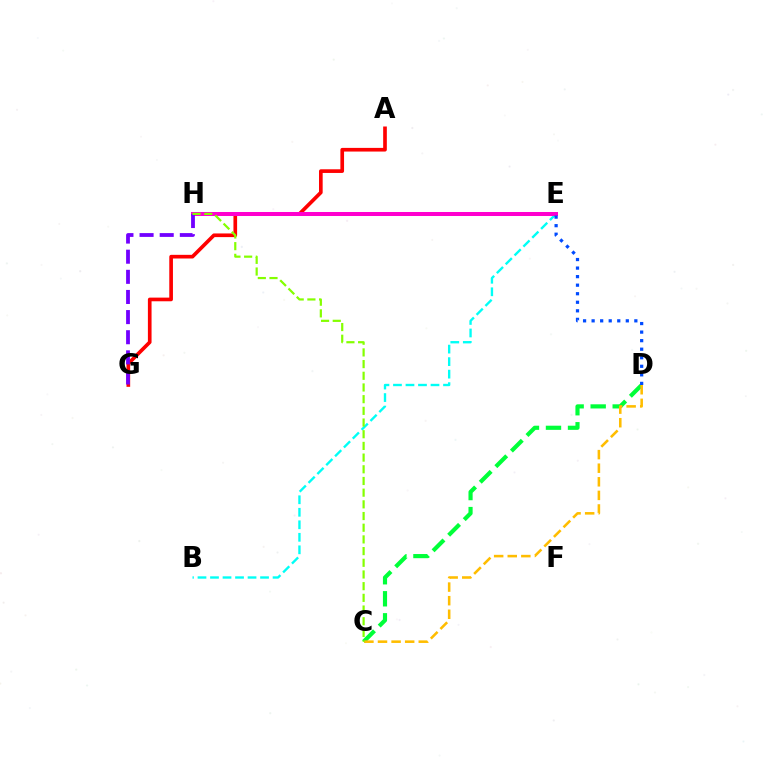{('A', 'G'): [{'color': '#ff0000', 'line_style': 'solid', 'thickness': 2.64}], ('C', 'D'): [{'color': '#00ff39', 'line_style': 'dashed', 'thickness': 2.99}, {'color': '#ffbd00', 'line_style': 'dashed', 'thickness': 1.85}], ('B', 'E'): [{'color': '#00fff6', 'line_style': 'dashed', 'thickness': 1.7}], ('E', 'H'): [{'color': '#ff00cf', 'line_style': 'solid', 'thickness': 2.89}], ('D', 'E'): [{'color': '#004bff', 'line_style': 'dotted', 'thickness': 2.32}], ('G', 'H'): [{'color': '#7200ff', 'line_style': 'dashed', 'thickness': 2.74}], ('C', 'H'): [{'color': '#84ff00', 'line_style': 'dashed', 'thickness': 1.59}]}